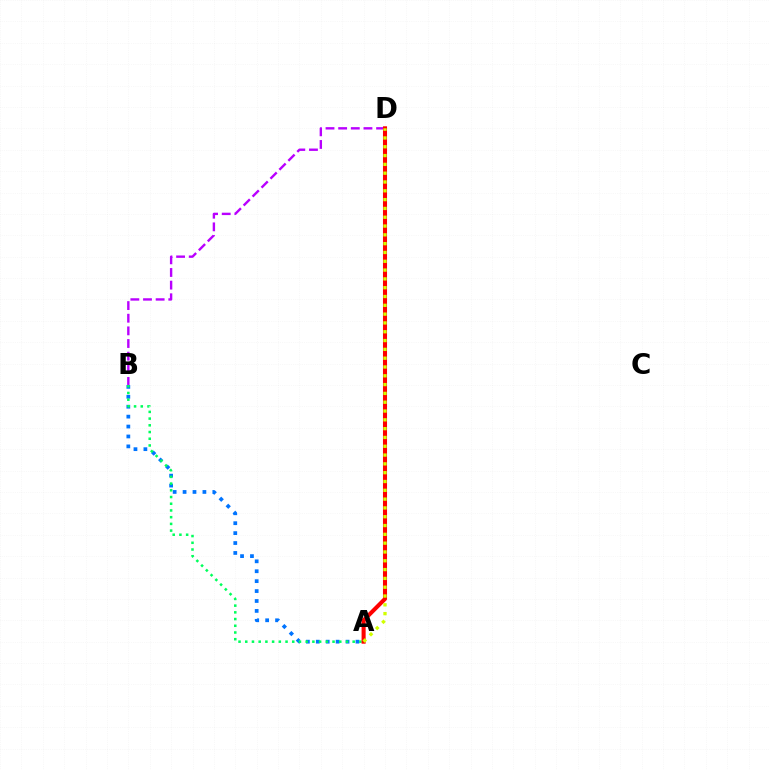{('B', 'D'): [{'color': '#b900ff', 'line_style': 'dashed', 'thickness': 1.72}], ('A', 'B'): [{'color': '#0074ff', 'line_style': 'dotted', 'thickness': 2.69}, {'color': '#00ff5c', 'line_style': 'dotted', 'thickness': 1.82}], ('A', 'D'): [{'color': '#ff0000', 'line_style': 'solid', 'thickness': 2.93}, {'color': '#d1ff00', 'line_style': 'dotted', 'thickness': 2.39}]}